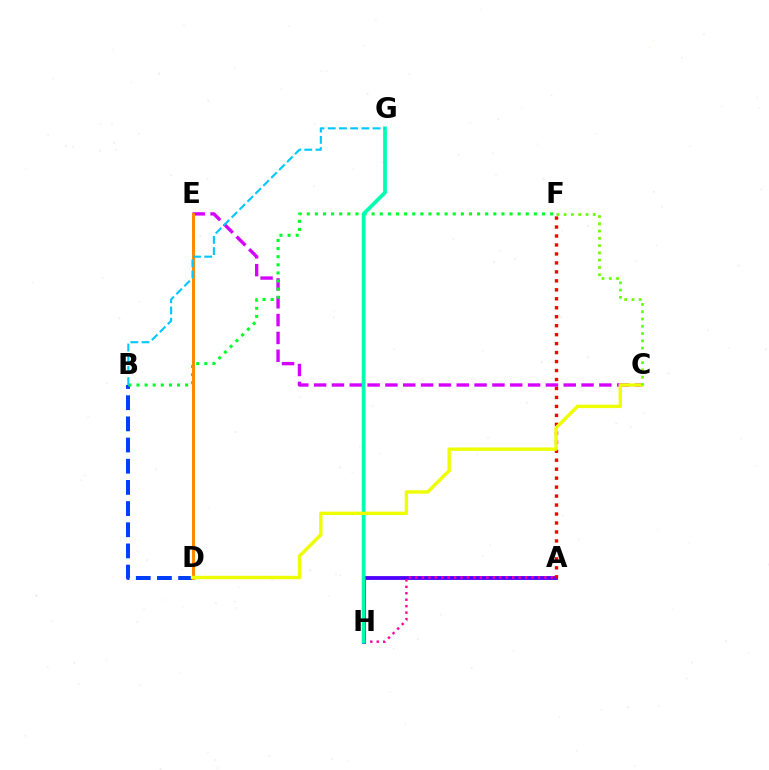{('A', 'H'): [{'color': '#4f00ff', 'line_style': 'solid', 'thickness': 2.76}, {'color': '#ff00a0', 'line_style': 'dotted', 'thickness': 1.75}], ('C', 'E'): [{'color': '#d600ff', 'line_style': 'dashed', 'thickness': 2.42}], ('A', 'F'): [{'color': '#ff0000', 'line_style': 'dotted', 'thickness': 2.44}], ('B', 'D'): [{'color': '#003fff', 'line_style': 'dashed', 'thickness': 2.88}], ('B', 'F'): [{'color': '#00ff27', 'line_style': 'dotted', 'thickness': 2.2}], ('D', 'E'): [{'color': '#ff8800', 'line_style': 'solid', 'thickness': 2.14}], ('G', 'H'): [{'color': '#00ffaf', 'line_style': 'solid', 'thickness': 2.71}], ('C', 'D'): [{'color': '#eeff00', 'line_style': 'solid', 'thickness': 2.44}], ('C', 'F'): [{'color': '#66ff00', 'line_style': 'dotted', 'thickness': 1.98}], ('B', 'G'): [{'color': '#00c7ff', 'line_style': 'dashed', 'thickness': 1.52}]}